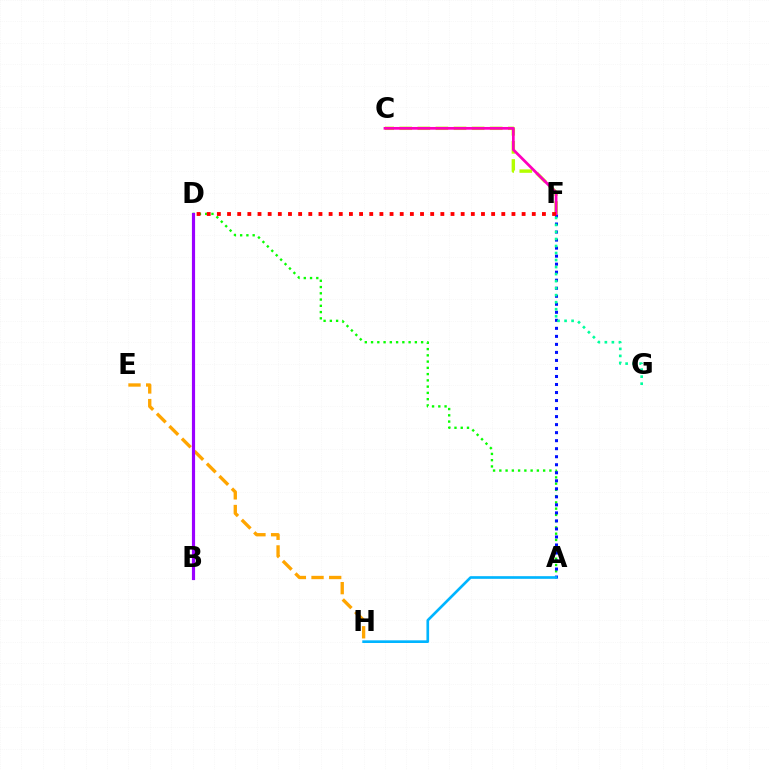{('A', 'D'): [{'color': '#08ff00', 'line_style': 'dotted', 'thickness': 1.7}], ('E', 'H'): [{'color': '#ffa500', 'line_style': 'dashed', 'thickness': 2.4}], ('A', 'F'): [{'color': '#0010ff', 'line_style': 'dotted', 'thickness': 2.18}], ('F', 'G'): [{'color': '#00ff9d', 'line_style': 'dotted', 'thickness': 1.91}], ('C', 'F'): [{'color': '#b3ff00', 'line_style': 'dashed', 'thickness': 2.46}, {'color': '#ff00bd', 'line_style': 'solid', 'thickness': 1.97}], ('A', 'H'): [{'color': '#00b5ff', 'line_style': 'solid', 'thickness': 1.92}], ('B', 'D'): [{'color': '#9b00ff', 'line_style': 'solid', 'thickness': 2.28}], ('D', 'F'): [{'color': '#ff0000', 'line_style': 'dotted', 'thickness': 2.76}]}